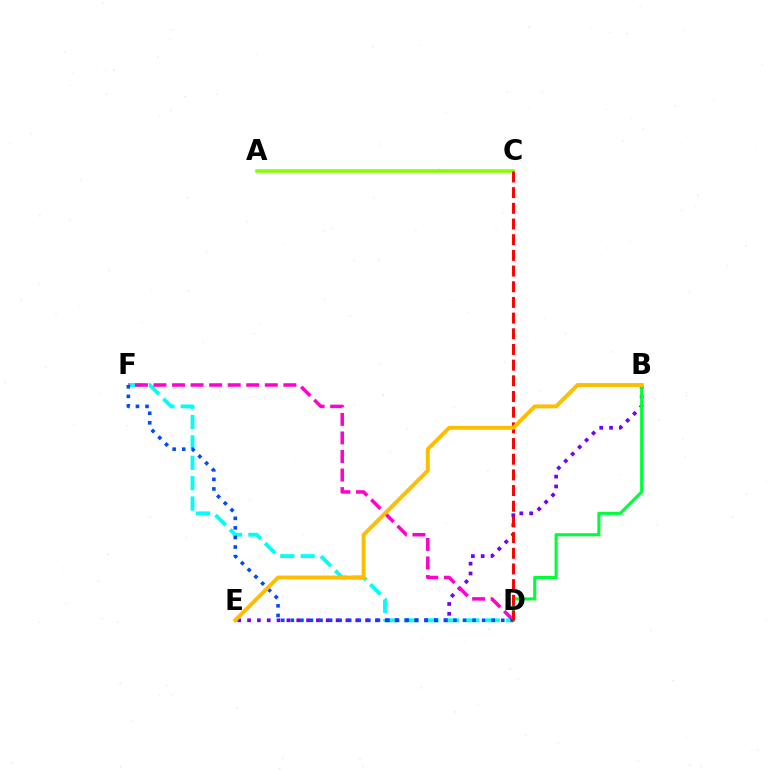{('D', 'F'): [{'color': '#00fff6', 'line_style': 'dashed', 'thickness': 2.77}, {'color': '#ff00cf', 'line_style': 'dashed', 'thickness': 2.52}, {'color': '#004bff', 'line_style': 'dotted', 'thickness': 2.6}], ('B', 'E'): [{'color': '#7200ff', 'line_style': 'dotted', 'thickness': 2.67}, {'color': '#ffbd00', 'line_style': 'solid', 'thickness': 2.81}], ('A', 'C'): [{'color': '#84ff00', 'line_style': 'solid', 'thickness': 2.57}], ('B', 'D'): [{'color': '#00ff39', 'line_style': 'solid', 'thickness': 2.24}], ('C', 'D'): [{'color': '#ff0000', 'line_style': 'dashed', 'thickness': 2.13}]}